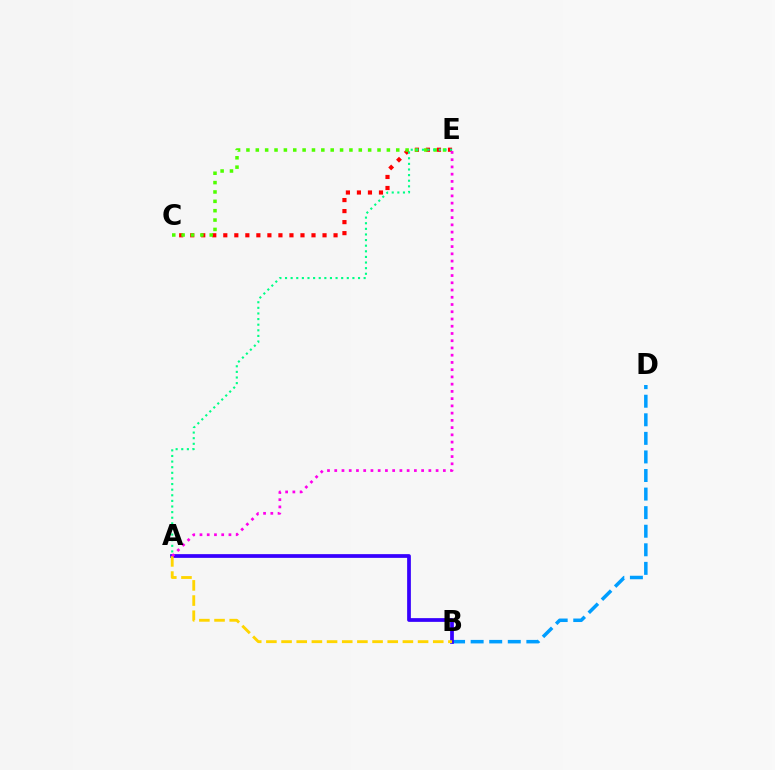{('B', 'D'): [{'color': '#009eff', 'line_style': 'dashed', 'thickness': 2.52}], ('A', 'B'): [{'color': '#3700ff', 'line_style': 'solid', 'thickness': 2.69}, {'color': '#ffd500', 'line_style': 'dashed', 'thickness': 2.06}], ('C', 'E'): [{'color': '#ff0000', 'line_style': 'dotted', 'thickness': 3.0}, {'color': '#4fff00', 'line_style': 'dotted', 'thickness': 2.54}], ('A', 'E'): [{'color': '#ff00ed', 'line_style': 'dotted', 'thickness': 1.97}, {'color': '#00ff86', 'line_style': 'dotted', 'thickness': 1.53}]}